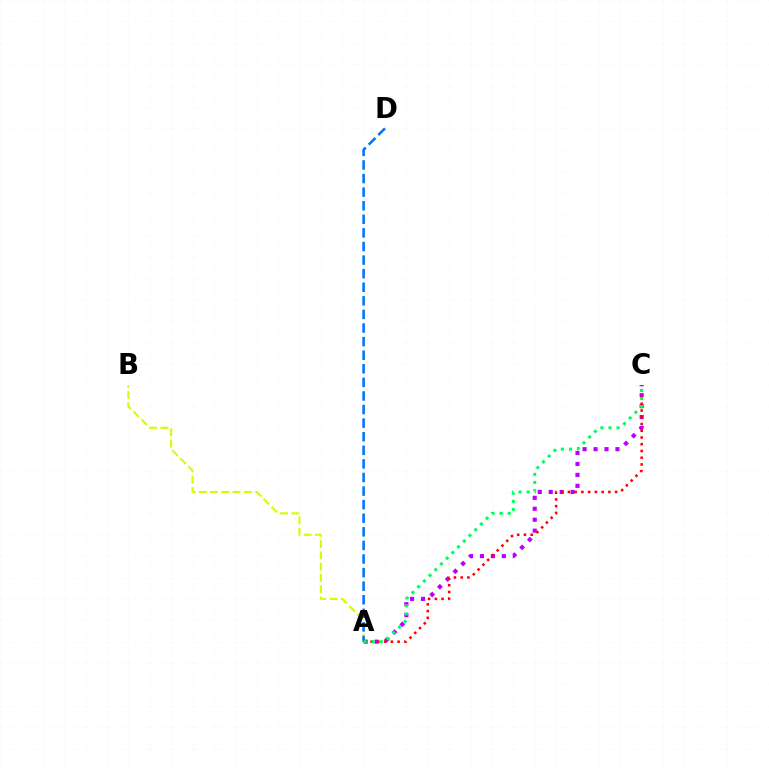{('A', 'B'): [{'color': '#d1ff00', 'line_style': 'dashed', 'thickness': 1.53}], ('A', 'C'): [{'color': '#b900ff', 'line_style': 'dotted', 'thickness': 2.97}, {'color': '#ff0000', 'line_style': 'dotted', 'thickness': 1.83}, {'color': '#00ff5c', 'line_style': 'dotted', 'thickness': 2.19}], ('A', 'D'): [{'color': '#0074ff', 'line_style': 'dashed', 'thickness': 1.85}]}